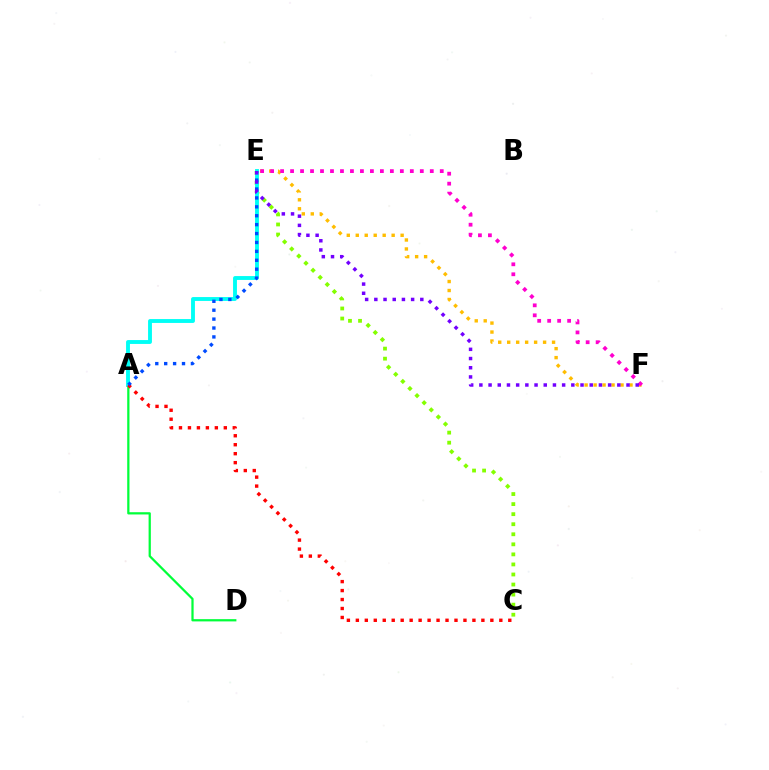{('A', 'D'): [{'color': '#00ff39', 'line_style': 'solid', 'thickness': 1.62}], ('C', 'E'): [{'color': '#84ff00', 'line_style': 'dotted', 'thickness': 2.73}], ('A', 'E'): [{'color': '#00fff6', 'line_style': 'solid', 'thickness': 2.79}, {'color': '#004bff', 'line_style': 'dotted', 'thickness': 2.42}], ('A', 'C'): [{'color': '#ff0000', 'line_style': 'dotted', 'thickness': 2.44}], ('E', 'F'): [{'color': '#ffbd00', 'line_style': 'dotted', 'thickness': 2.44}, {'color': '#ff00cf', 'line_style': 'dotted', 'thickness': 2.71}, {'color': '#7200ff', 'line_style': 'dotted', 'thickness': 2.5}]}